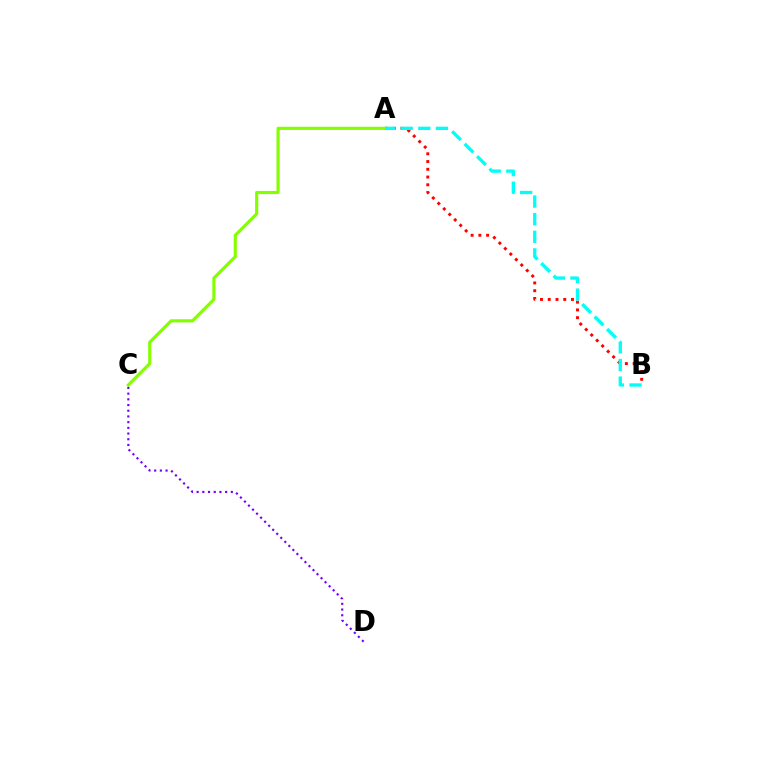{('A', 'C'): [{'color': '#84ff00', 'line_style': 'solid', 'thickness': 2.26}], ('C', 'D'): [{'color': '#7200ff', 'line_style': 'dotted', 'thickness': 1.55}], ('A', 'B'): [{'color': '#ff0000', 'line_style': 'dotted', 'thickness': 2.11}, {'color': '#00fff6', 'line_style': 'dashed', 'thickness': 2.39}]}